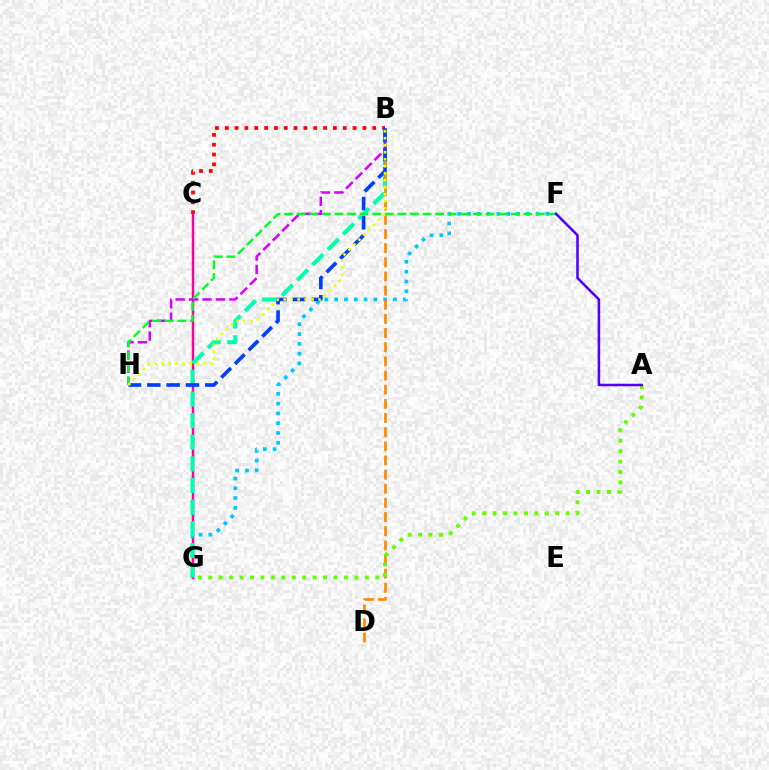{('C', 'G'): [{'color': '#ff00a0', 'line_style': 'solid', 'thickness': 1.78}], ('F', 'G'): [{'color': '#00c7ff', 'line_style': 'dotted', 'thickness': 2.66}], ('B', 'G'): [{'color': '#00ffaf', 'line_style': 'dashed', 'thickness': 2.94}], ('B', 'D'): [{'color': '#ff8800', 'line_style': 'dashed', 'thickness': 1.92}], ('B', 'C'): [{'color': '#ff0000', 'line_style': 'dotted', 'thickness': 2.67}], ('B', 'H'): [{'color': '#d600ff', 'line_style': 'dashed', 'thickness': 1.82}, {'color': '#003fff', 'line_style': 'dashed', 'thickness': 2.63}, {'color': '#eeff00', 'line_style': 'dotted', 'thickness': 1.9}], ('F', 'H'): [{'color': '#00ff27', 'line_style': 'dashed', 'thickness': 1.71}], ('A', 'G'): [{'color': '#66ff00', 'line_style': 'dotted', 'thickness': 2.83}], ('A', 'F'): [{'color': '#4f00ff', 'line_style': 'solid', 'thickness': 1.83}]}